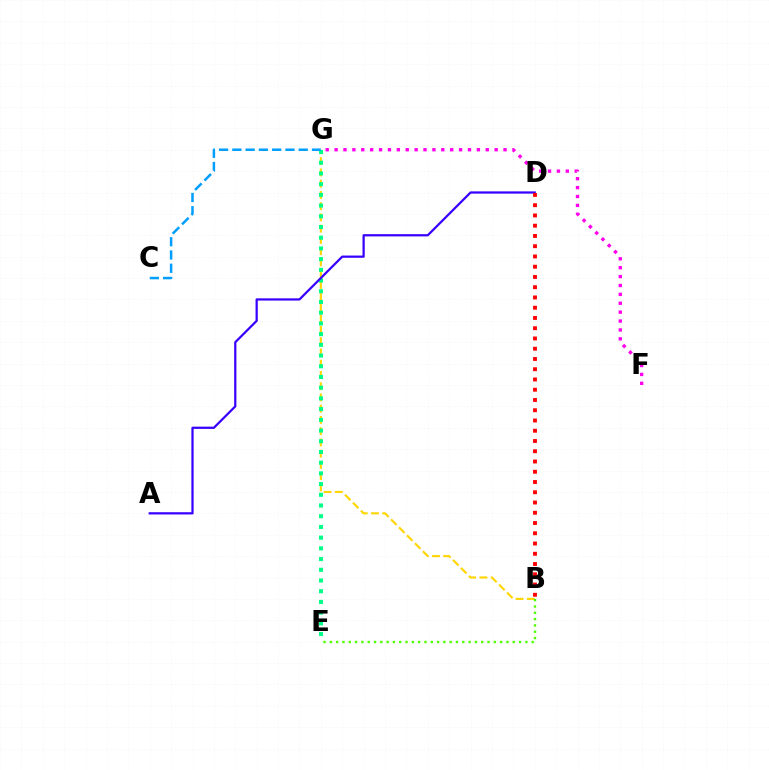{('B', 'G'): [{'color': '#ffd500', 'line_style': 'dashed', 'thickness': 1.53}], ('E', 'G'): [{'color': '#00ff86', 'line_style': 'dotted', 'thickness': 2.91}], ('A', 'D'): [{'color': '#3700ff', 'line_style': 'solid', 'thickness': 1.61}], ('F', 'G'): [{'color': '#ff00ed', 'line_style': 'dotted', 'thickness': 2.42}], ('B', 'E'): [{'color': '#4fff00', 'line_style': 'dotted', 'thickness': 1.71}], ('B', 'D'): [{'color': '#ff0000', 'line_style': 'dotted', 'thickness': 2.79}], ('C', 'G'): [{'color': '#009eff', 'line_style': 'dashed', 'thickness': 1.8}]}